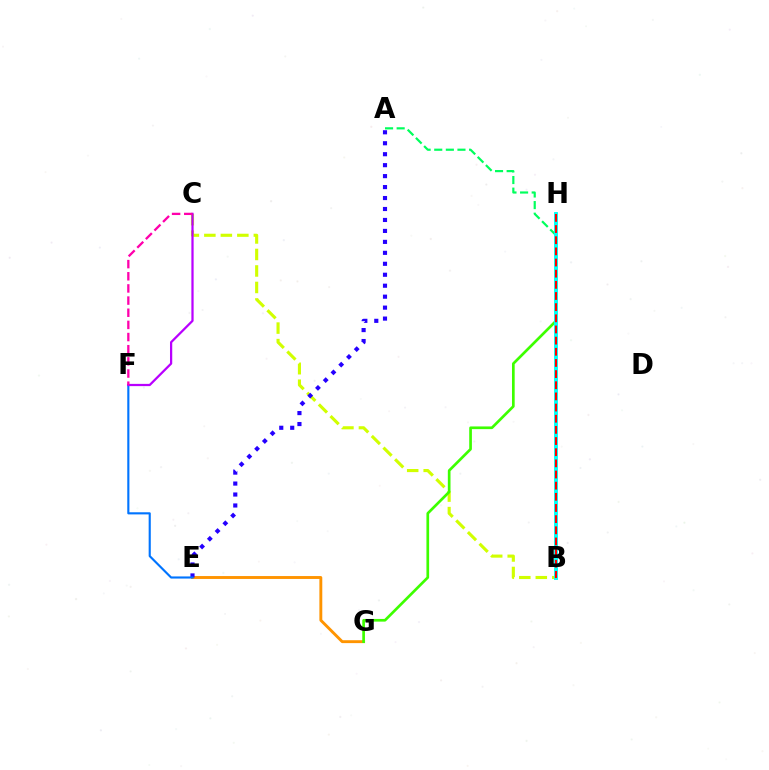{('B', 'C'): [{'color': '#d1ff00', 'line_style': 'dashed', 'thickness': 2.24}], ('E', 'G'): [{'color': '#ff9400', 'line_style': 'solid', 'thickness': 2.08}], ('A', 'E'): [{'color': '#2500ff', 'line_style': 'dotted', 'thickness': 2.98}], ('A', 'B'): [{'color': '#00ff5c', 'line_style': 'dashed', 'thickness': 1.58}], ('E', 'F'): [{'color': '#0074ff', 'line_style': 'solid', 'thickness': 1.53}], ('G', 'H'): [{'color': '#3dff00', 'line_style': 'solid', 'thickness': 1.93}], ('C', 'F'): [{'color': '#b900ff', 'line_style': 'solid', 'thickness': 1.61}, {'color': '#ff00ac', 'line_style': 'dashed', 'thickness': 1.65}], ('B', 'H'): [{'color': '#00fff6', 'line_style': 'solid', 'thickness': 2.79}, {'color': '#ff0000', 'line_style': 'dashed', 'thickness': 1.52}]}